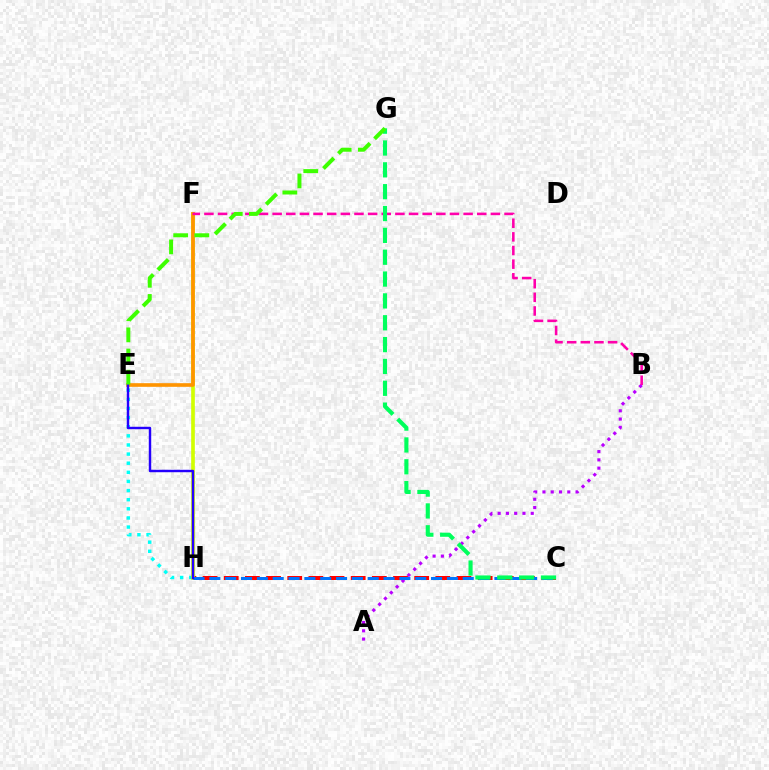{('A', 'B'): [{'color': '#b900ff', 'line_style': 'dotted', 'thickness': 2.25}], ('E', 'H'): [{'color': '#00fff6', 'line_style': 'dotted', 'thickness': 2.48}, {'color': '#2500ff', 'line_style': 'solid', 'thickness': 1.76}], ('C', 'H'): [{'color': '#ff0000', 'line_style': 'dashed', 'thickness': 2.87}, {'color': '#0074ff', 'line_style': 'dashed', 'thickness': 2.15}], ('F', 'H'): [{'color': '#d1ff00', 'line_style': 'solid', 'thickness': 2.64}], ('E', 'F'): [{'color': '#ff9400', 'line_style': 'solid', 'thickness': 2.62}], ('B', 'F'): [{'color': '#ff00ac', 'line_style': 'dashed', 'thickness': 1.85}], ('C', 'G'): [{'color': '#00ff5c', 'line_style': 'dashed', 'thickness': 2.97}], ('E', 'G'): [{'color': '#3dff00', 'line_style': 'dashed', 'thickness': 2.87}]}